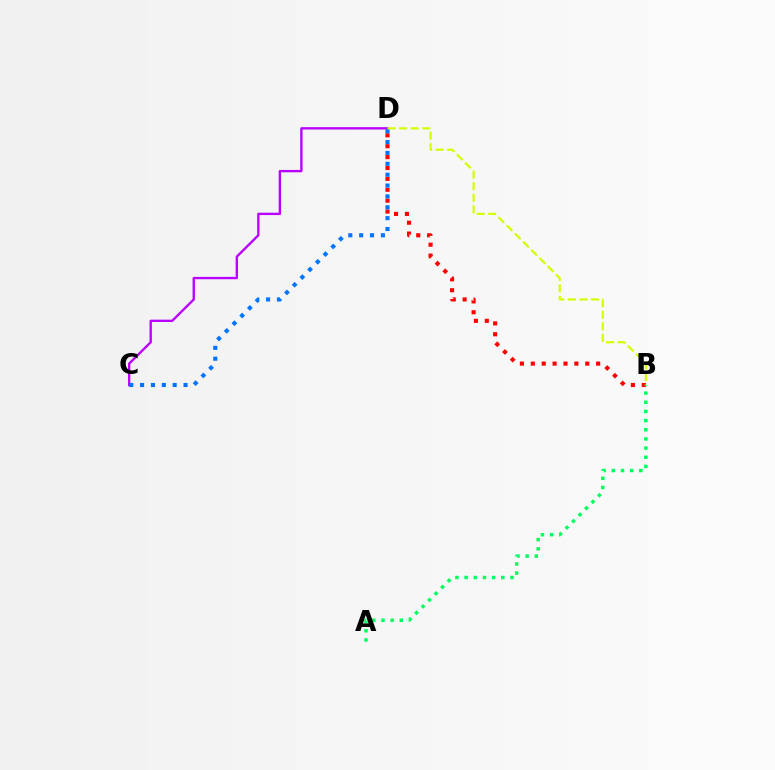{('B', 'D'): [{'color': '#ff0000', 'line_style': 'dotted', 'thickness': 2.96}, {'color': '#d1ff00', 'line_style': 'dashed', 'thickness': 1.57}], ('C', 'D'): [{'color': '#b900ff', 'line_style': 'solid', 'thickness': 1.69}, {'color': '#0074ff', 'line_style': 'dotted', 'thickness': 2.95}], ('A', 'B'): [{'color': '#00ff5c', 'line_style': 'dotted', 'thickness': 2.49}]}